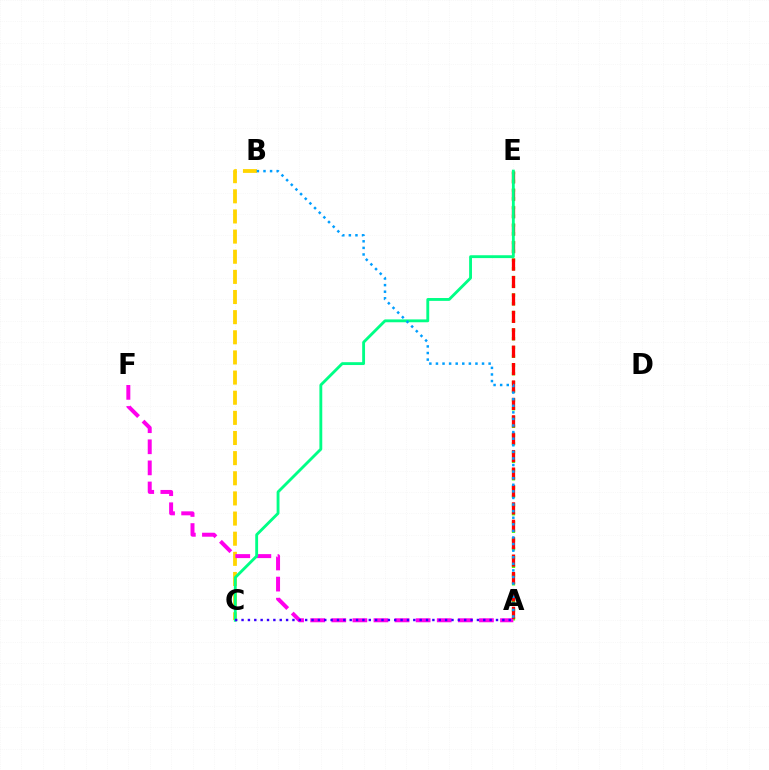{('A', 'E'): [{'color': '#4fff00', 'line_style': 'dotted', 'thickness': 2.38}, {'color': '#ff0000', 'line_style': 'dashed', 'thickness': 2.37}], ('B', 'C'): [{'color': '#ffd500', 'line_style': 'dashed', 'thickness': 2.74}], ('A', 'F'): [{'color': '#ff00ed', 'line_style': 'dashed', 'thickness': 2.87}], ('C', 'E'): [{'color': '#00ff86', 'line_style': 'solid', 'thickness': 2.05}], ('A', 'C'): [{'color': '#3700ff', 'line_style': 'dotted', 'thickness': 1.73}], ('A', 'B'): [{'color': '#009eff', 'line_style': 'dotted', 'thickness': 1.79}]}